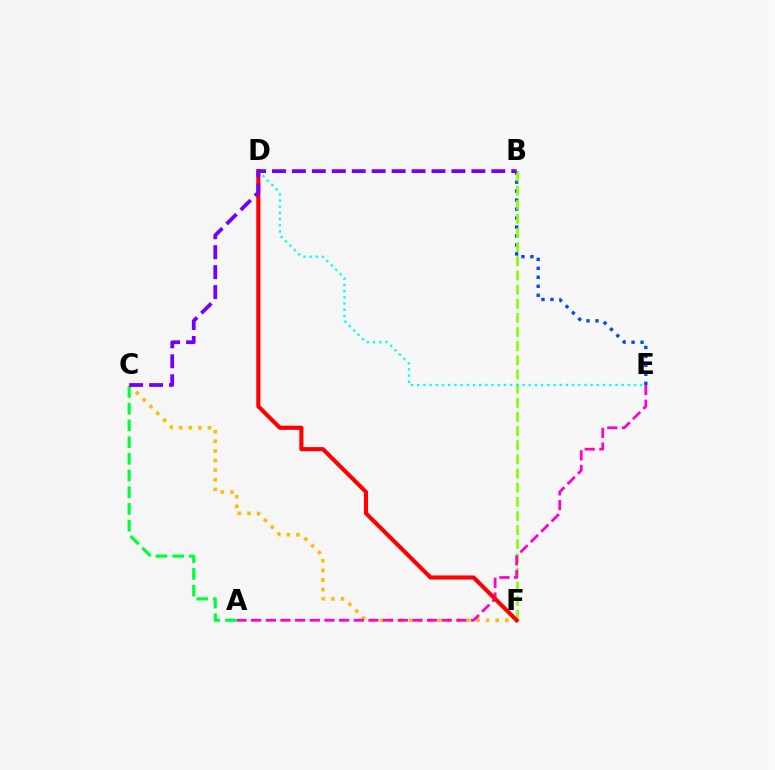{('C', 'F'): [{'color': '#ffbd00', 'line_style': 'dotted', 'thickness': 2.61}], ('B', 'E'): [{'color': '#004bff', 'line_style': 'dotted', 'thickness': 2.44}], ('B', 'F'): [{'color': '#84ff00', 'line_style': 'dashed', 'thickness': 1.92}], ('A', 'E'): [{'color': '#ff00cf', 'line_style': 'dashed', 'thickness': 1.99}], ('D', 'E'): [{'color': '#00fff6', 'line_style': 'dotted', 'thickness': 1.68}], ('A', 'C'): [{'color': '#00ff39', 'line_style': 'dashed', 'thickness': 2.27}], ('D', 'F'): [{'color': '#ff0000', 'line_style': 'solid', 'thickness': 2.95}], ('B', 'C'): [{'color': '#7200ff', 'line_style': 'dashed', 'thickness': 2.71}]}